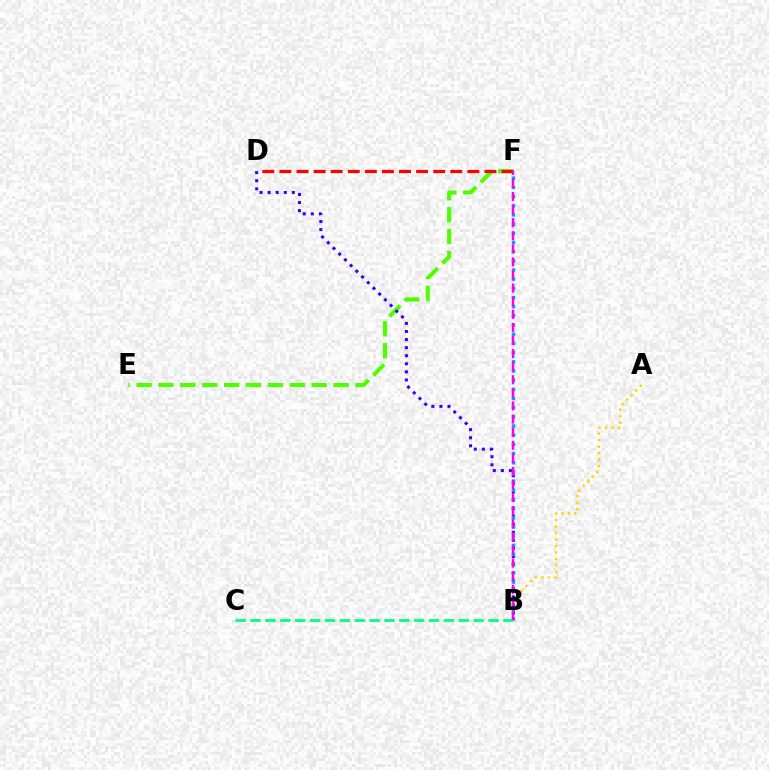{('A', 'B'): [{'color': '#ffd500', 'line_style': 'dotted', 'thickness': 1.76}], ('E', 'F'): [{'color': '#4fff00', 'line_style': 'dashed', 'thickness': 2.97}], ('D', 'F'): [{'color': '#ff0000', 'line_style': 'dashed', 'thickness': 2.32}], ('B', 'D'): [{'color': '#3700ff', 'line_style': 'dotted', 'thickness': 2.19}], ('B', 'F'): [{'color': '#009eff', 'line_style': 'dotted', 'thickness': 2.49}, {'color': '#ff00ed', 'line_style': 'dashed', 'thickness': 1.78}], ('B', 'C'): [{'color': '#00ff86', 'line_style': 'dashed', 'thickness': 2.02}]}